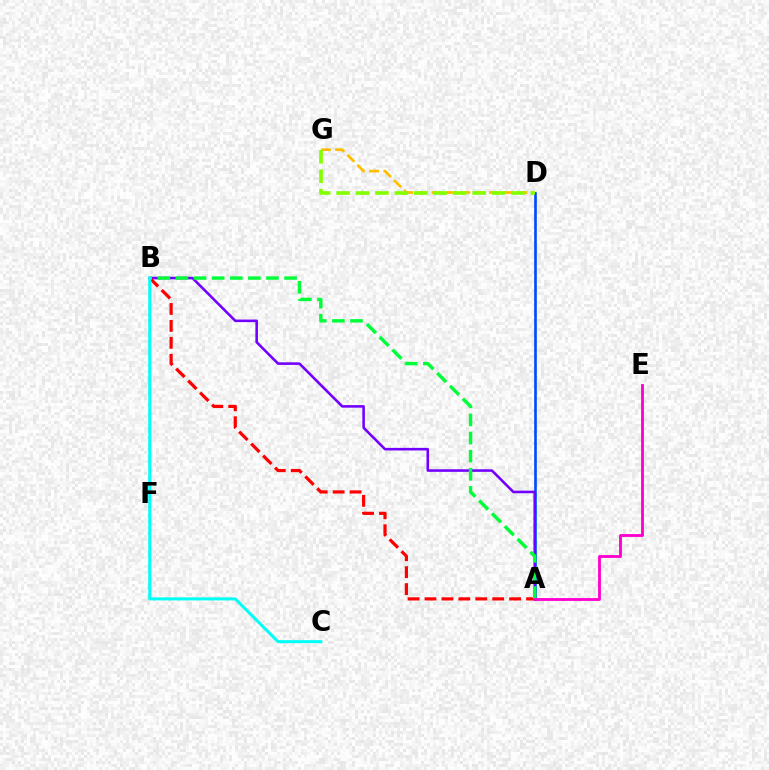{('A', 'D'): [{'color': '#004bff', 'line_style': 'solid', 'thickness': 1.91}], ('A', 'B'): [{'color': '#7200ff', 'line_style': 'solid', 'thickness': 1.86}, {'color': '#ff0000', 'line_style': 'dashed', 'thickness': 2.3}, {'color': '#00ff39', 'line_style': 'dashed', 'thickness': 2.46}], ('B', 'C'): [{'color': '#00fff6', 'line_style': 'solid', 'thickness': 2.18}], ('D', 'G'): [{'color': '#ffbd00', 'line_style': 'dashed', 'thickness': 1.94}, {'color': '#84ff00', 'line_style': 'dashed', 'thickness': 2.64}], ('A', 'E'): [{'color': '#ff00cf', 'line_style': 'solid', 'thickness': 2.04}]}